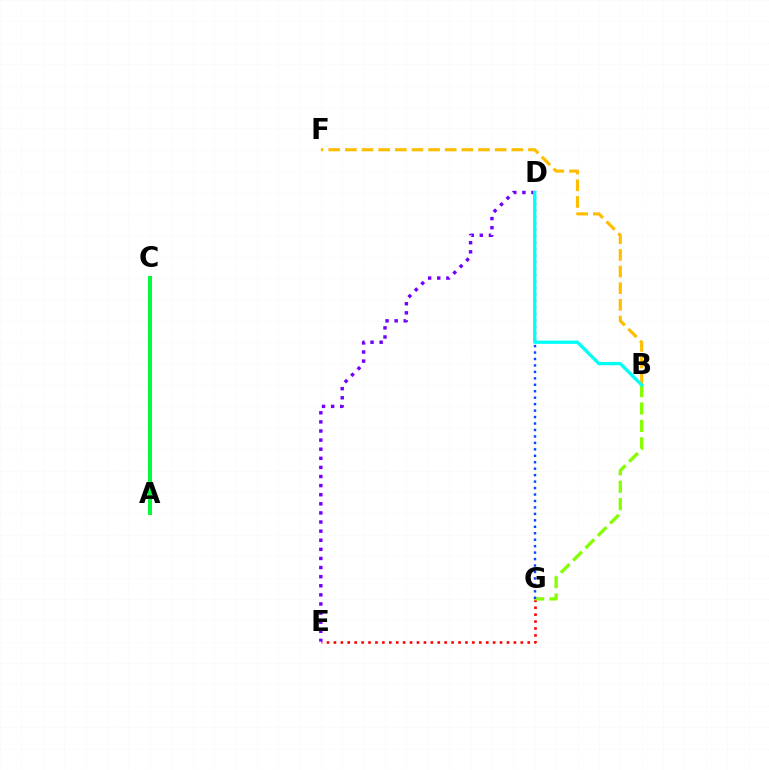{('A', 'C'): [{'color': '#ff00cf', 'line_style': 'solid', 'thickness': 2.71}, {'color': '#00ff39', 'line_style': 'solid', 'thickness': 2.83}], ('B', 'F'): [{'color': '#ffbd00', 'line_style': 'dashed', 'thickness': 2.26}], ('E', 'G'): [{'color': '#ff0000', 'line_style': 'dotted', 'thickness': 1.88}], ('B', 'G'): [{'color': '#84ff00', 'line_style': 'dashed', 'thickness': 2.37}], ('D', 'G'): [{'color': '#004bff', 'line_style': 'dotted', 'thickness': 1.75}], ('D', 'E'): [{'color': '#7200ff', 'line_style': 'dotted', 'thickness': 2.47}], ('B', 'D'): [{'color': '#00fff6', 'line_style': 'solid', 'thickness': 2.38}]}